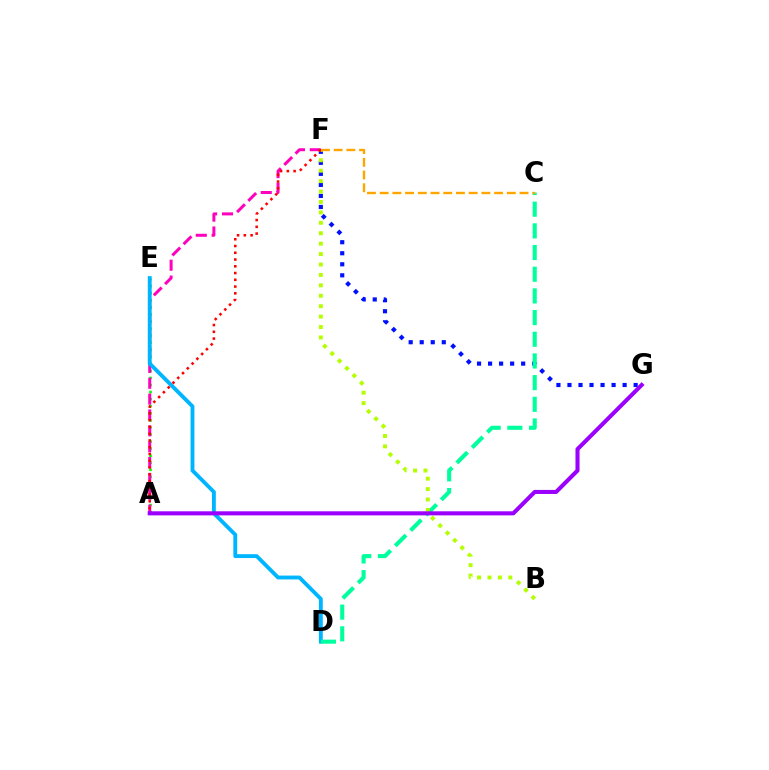{('A', 'E'): [{'color': '#08ff00', 'line_style': 'dotted', 'thickness': 1.92}], ('A', 'F'): [{'color': '#ff00bd', 'line_style': 'dashed', 'thickness': 2.15}, {'color': '#ff0000', 'line_style': 'dotted', 'thickness': 1.84}], ('D', 'E'): [{'color': '#00b5ff', 'line_style': 'solid', 'thickness': 2.78}], ('F', 'G'): [{'color': '#0010ff', 'line_style': 'dotted', 'thickness': 3.0}], ('C', 'D'): [{'color': '#00ff9d', 'line_style': 'dashed', 'thickness': 2.94}], ('B', 'F'): [{'color': '#b3ff00', 'line_style': 'dotted', 'thickness': 2.83}], ('A', 'G'): [{'color': '#9b00ff', 'line_style': 'solid', 'thickness': 2.93}], ('C', 'F'): [{'color': '#ffa500', 'line_style': 'dashed', 'thickness': 1.73}]}